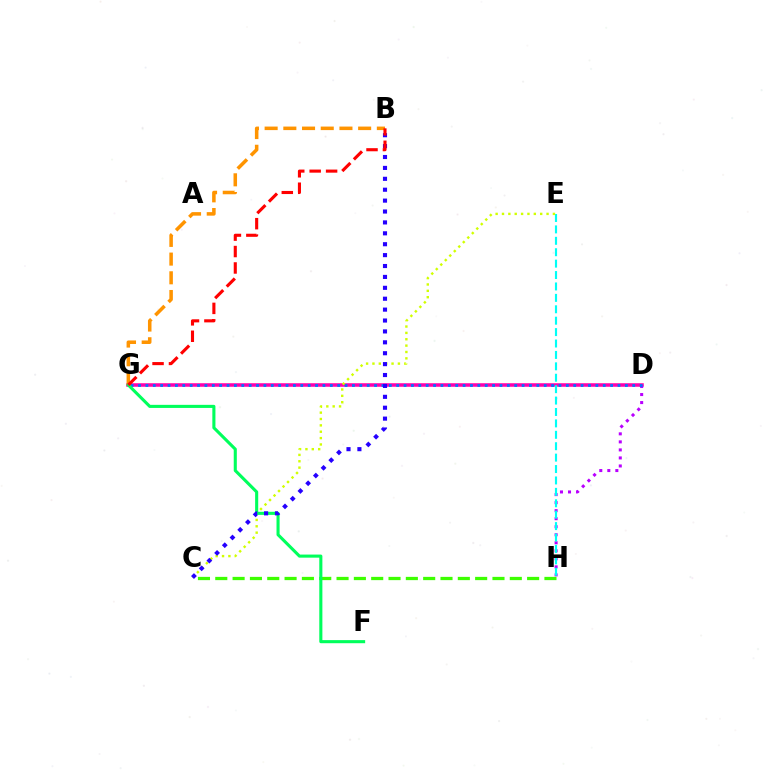{('D', 'G'): [{'color': '#ff00ac', 'line_style': 'solid', 'thickness': 2.55}, {'color': '#0074ff', 'line_style': 'dotted', 'thickness': 2.0}], ('D', 'H'): [{'color': '#b900ff', 'line_style': 'dotted', 'thickness': 2.18}], ('B', 'G'): [{'color': '#ff9400', 'line_style': 'dashed', 'thickness': 2.54}, {'color': '#ff0000', 'line_style': 'dashed', 'thickness': 2.23}], ('C', 'H'): [{'color': '#3dff00', 'line_style': 'dashed', 'thickness': 2.35}], ('E', 'H'): [{'color': '#00fff6', 'line_style': 'dashed', 'thickness': 1.55}], ('C', 'E'): [{'color': '#d1ff00', 'line_style': 'dotted', 'thickness': 1.73}], ('F', 'G'): [{'color': '#00ff5c', 'line_style': 'solid', 'thickness': 2.22}], ('B', 'C'): [{'color': '#2500ff', 'line_style': 'dotted', 'thickness': 2.96}]}